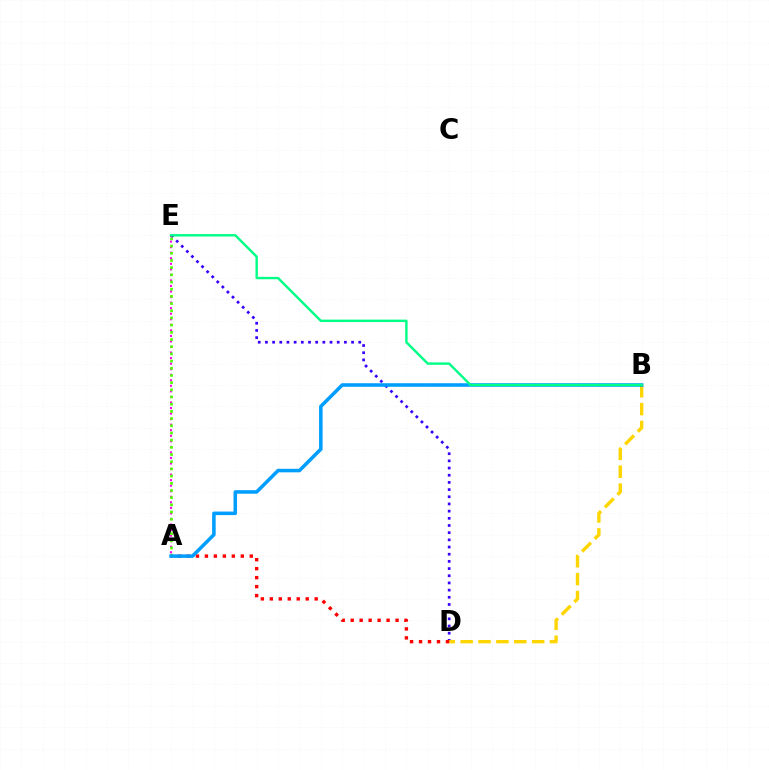{('D', 'E'): [{'color': '#3700ff', 'line_style': 'dotted', 'thickness': 1.95}], ('B', 'D'): [{'color': '#ffd500', 'line_style': 'dashed', 'thickness': 2.43}], ('A', 'E'): [{'color': '#ff00ed', 'line_style': 'dotted', 'thickness': 1.51}, {'color': '#4fff00', 'line_style': 'dotted', 'thickness': 1.95}], ('A', 'D'): [{'color': '#ff0000', 'line_style': 'dotted', 'thickness': 2.44}], ('A', 'B'): [{'color': '#009eff', 'line_style': 'solid', 'thickness': 2.55}], ('B', 'E'): [{'color': '#00ff86', 'line_style': 'solid', 'thickness': 1.73}]}